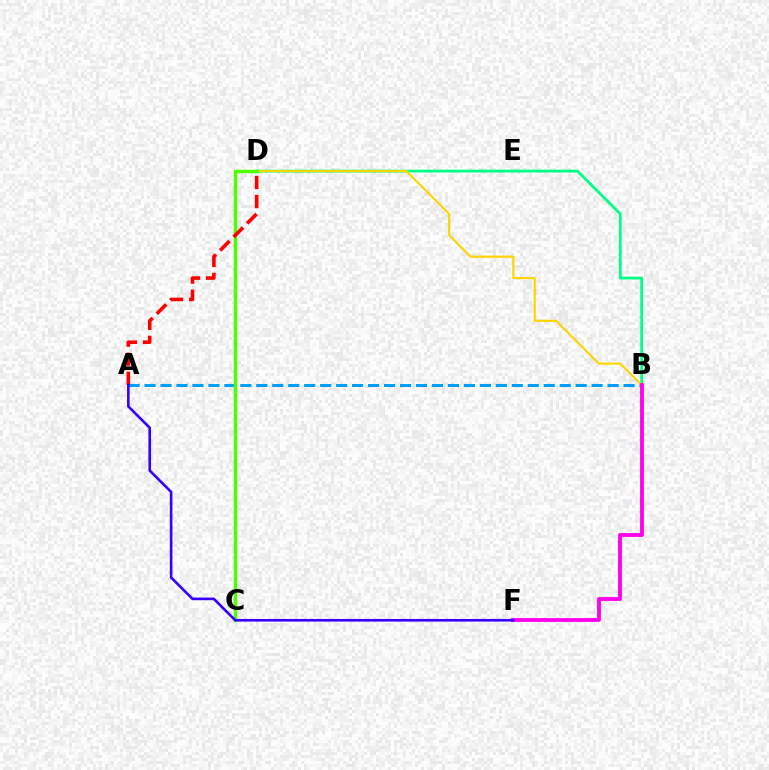{('A', 'B'): [{'color': '#009eff', 'line_style': 'dashed', 'thickness': 2.17}], ('B', 'D'): [{'color': '#00ff86', 'line_style': 'solid', 'thickness': 2.02}, {'color': '#ffd500', 'line_style': 'solid', 'thickness': 1.55}], ('C', 'D'): [{'color': '#4fff00', 'line_style': 'solid', 'thickness': 2.5}], ('B', 'F'): [{'color': '#ff00ed', 'line_style': 'solid', 'thickness': 2.75}], ('A', 'D'): [{'color': '#ff0000', 'line_style': 'dashed', 'thickness': 2.6}], ('A', 'F'): [{'color': '#3700ff', 'line_style': 'solid', 'thickness': 1.89}]}